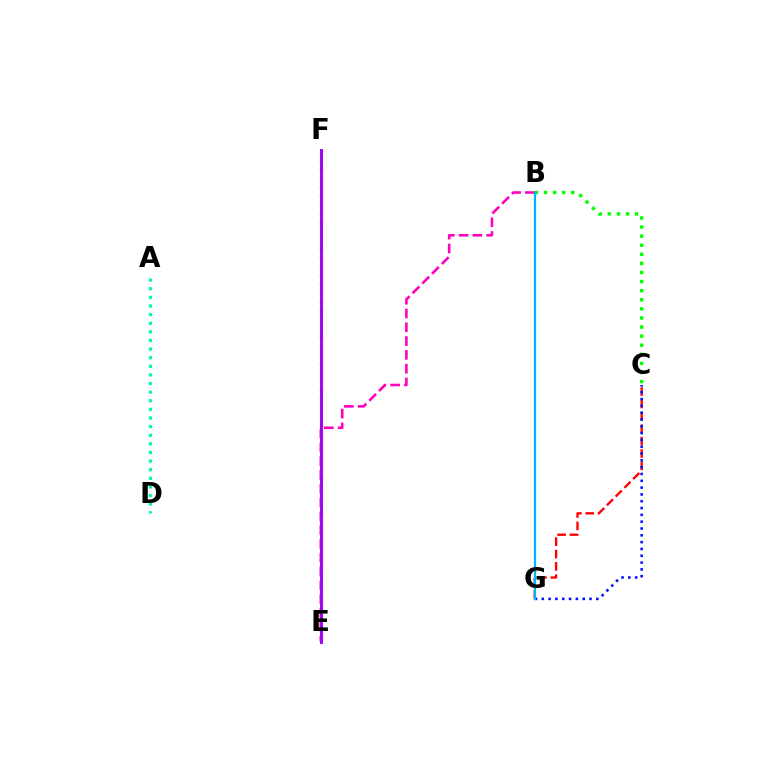{('C', 'G'): [{'color': '#ff0000', 'line_style': 'dashed', 'thickness': 1.68}, {'color': '#0010ff', 'line_style': 'dotted', 'thickness': 1.85}], ('B', 'C'): [{'color': '#08ff00', 'line_style': 'dotted', 'thickness': 2.47}], ('B', 'E'): [{'color': '#ff00bd', 'line_style': 'dashed', 'thickness': 1.87}], ('E', 'F'): [{'color': '#b3ff00', 'line_style': 'solid', 'thickness': 1.96}, {'color': '#ffa500', 'line_style': 'dotted', 'thickness': 2.4}, {'color': '#9b00ff', 'line_style': 'solid', 'thickness': 2.08}], ('A', 'D'): [{'color': '#00ff9d', 'line_style': 'dotted', 'thickness': 2.34}], ('B', 'G'): [{'color': '#00b5ff', 'line_style': 'solid', 'thickness': 1.61}]}